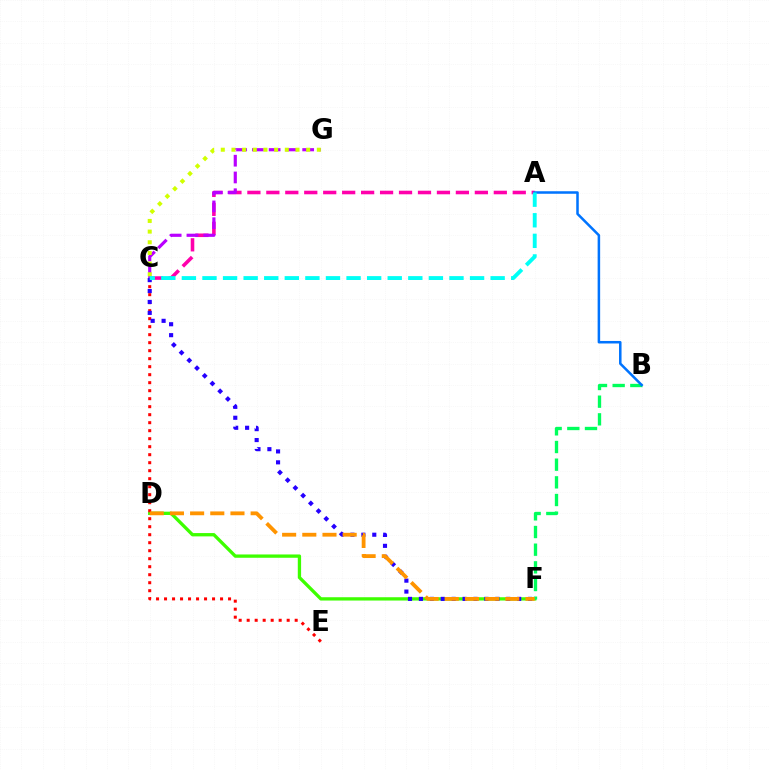{('A', 'C'): [{'color': '#ff00ac', 'line_style': 'dashed', 'thickness': 2.57}, {'color': '#00fff6', 'line_style': 'dashed', 'thickness': 2.8}], ('D', 'F'): [{'color': '#3dff00', 'line_style': 'solid', 'thickness': 2.38}, {'color': '#ff9400', 'line_style': 'dashed', 'thickness': 2.74}], ('C', 'G'): [{'color': '#b900ff', 'line_style': 'dashed', 'thickness': 2.28}, {'color': '#d1ff00', 'line_style': 'dotted', 'thickness': 2.9}], ('B', 'F'): [{'color': '#00ff5c', 'line_style': 'dashed', 'thickness': 2.4}], ('C', 'E'): [{'color': '#ff0000', 'line_style': 'dotted', 'thickness': 2.17}], ('C', 'F'): [{'color': '#2500ff', 'line_style': 'dotted', 'thickness': 2.97}], ('A', 'B'): [{'color': '#0074ff', 'line_style': 'solid', 'thickness': 1.81}]}